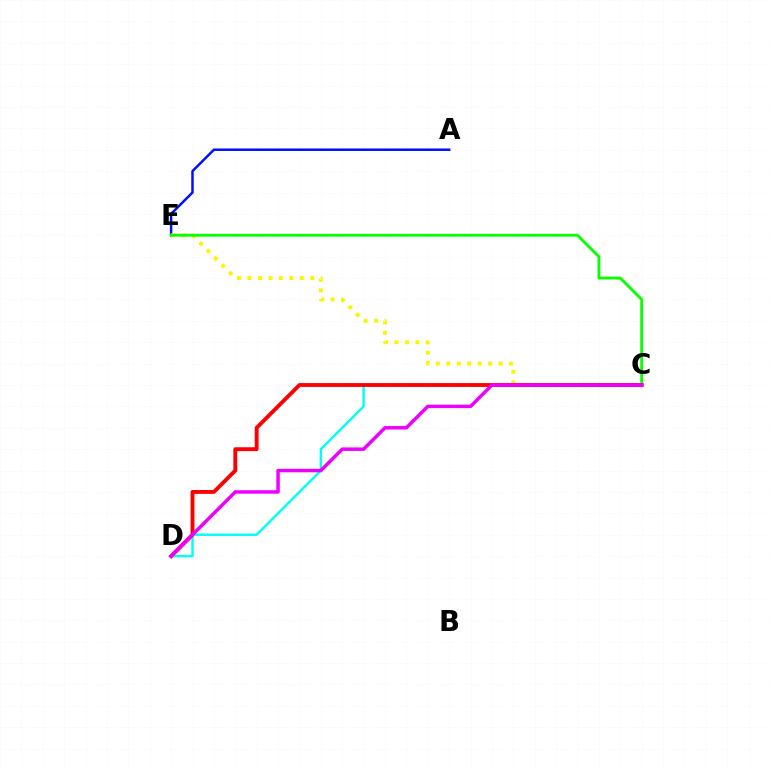{('A', 'E'): [{'color': '#0010ff', 'line_style': 'solid', 'thickness': 1.8}], ('C', 'E'): [{'color': '#fcf500', 'line_style': 'dotted', 'thickness': 2.84}, {'color': '#08ff00', 'line_style': 'solid', 'thickness': 2.04}], ('C', 'D'): [{'color': '#00fff6', 'line_style': 'solid', 'thickness': 1.74}, {'color': '#ff0000', 'line_style': 'solid', 'thickness': 2.78}, {'color': '#ee00ff', 'line_style': 'solid', 'thickness': 2.5}]}